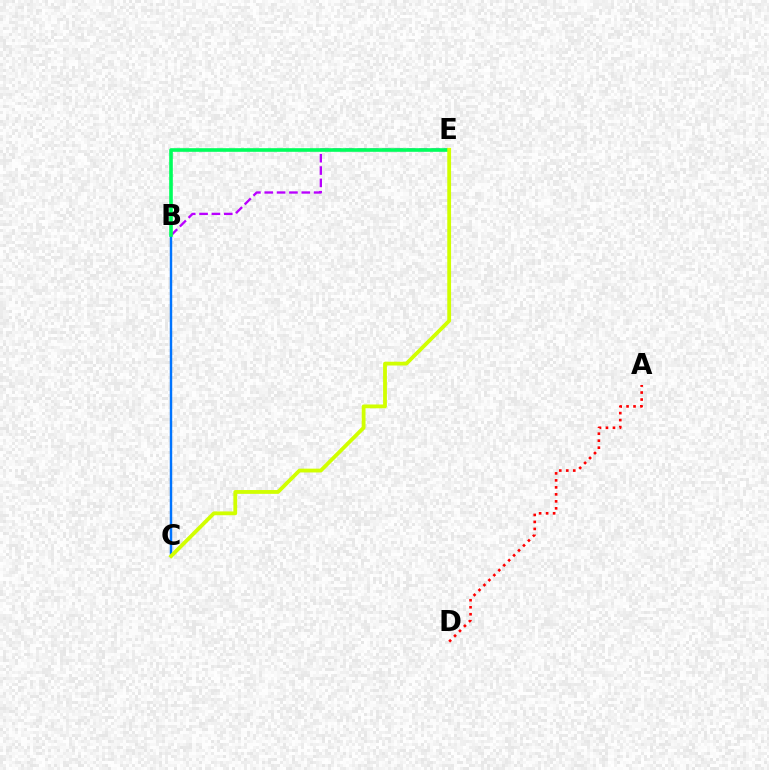{('B', 'C'): [{'color': '#0074ff', 'line_style': 'solid', 'thickness': 1.76}], ('B', 'E'): [{'color': '#b900ff', 'line_style': 'dashed', 'thickness': 1.68}, {'color': '#00ff5c', 'line_style': 'solid', 'thickness': 2.61}], ('A', 'D'): [{'color': '#ff0000', 'line_style': 'dotted', 'thickness': 1.9}], ('C', 'E'): [{'color': '#d1ff00', 'line_style': 'solid', 'thickness': 2.74}]}